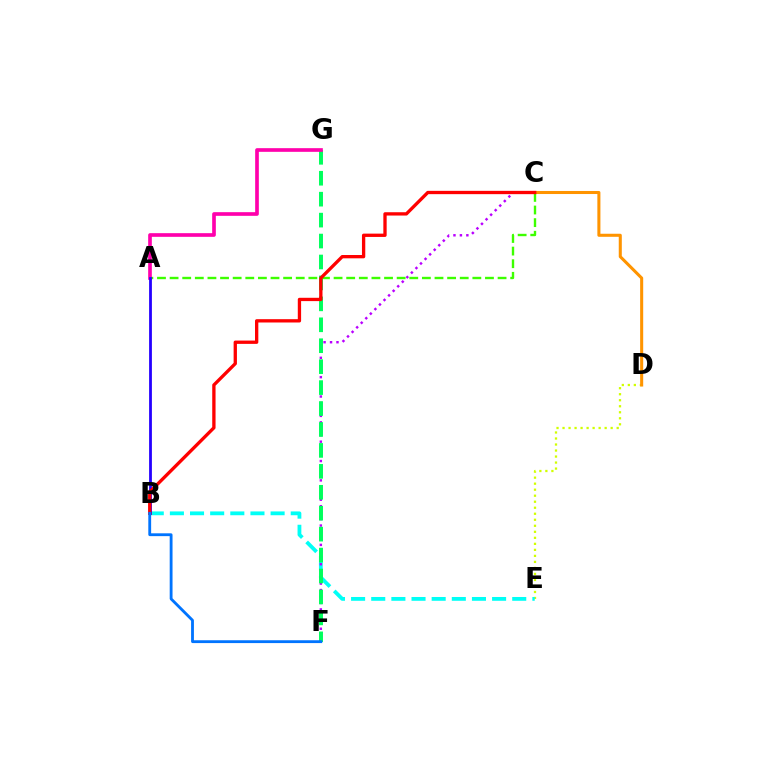{('D', 'E'): [{'color': '#d1ff00', 'line_style': 'dotted', 'thickness': 1.63}], ('B', 'E'): [{'color': '#00fff6', 'line_style': 'dashed', 'thickness': 2.74}], ('C', 'F'): [{'color': '#b900ff', 'line_style': 'dotted', 'thickness': 1.75}], ('F', 'G'): [{'color': '#00ff5c', 'line_style': 'dashed', 'thickness': 2.84}], ('A', 'C'): [{'color': '#3dff00', 'line_style': 'dashed', 'thickness': 1.71}], ('A', 'G'): [{'color': '#ff00ac', 'line_style': 'solid', 'thickness': 2.64}], ('A', 'B'): [{'color': '#2500ff', 'line_style': 'solid', 'thickness': 2.01}], ('C', 'D'): [{'color': '#ff9400', 'line_style': 'solid', 'thickness': 2.2}], ('B', 'C'): [{'color': '#ff0000', 'line_style': 'solid', 'thickness': 2.39}], ('B', 'F'): [{'color': '#0074ff', 'line_style': 'solid', 'thickness': 2.04}]}